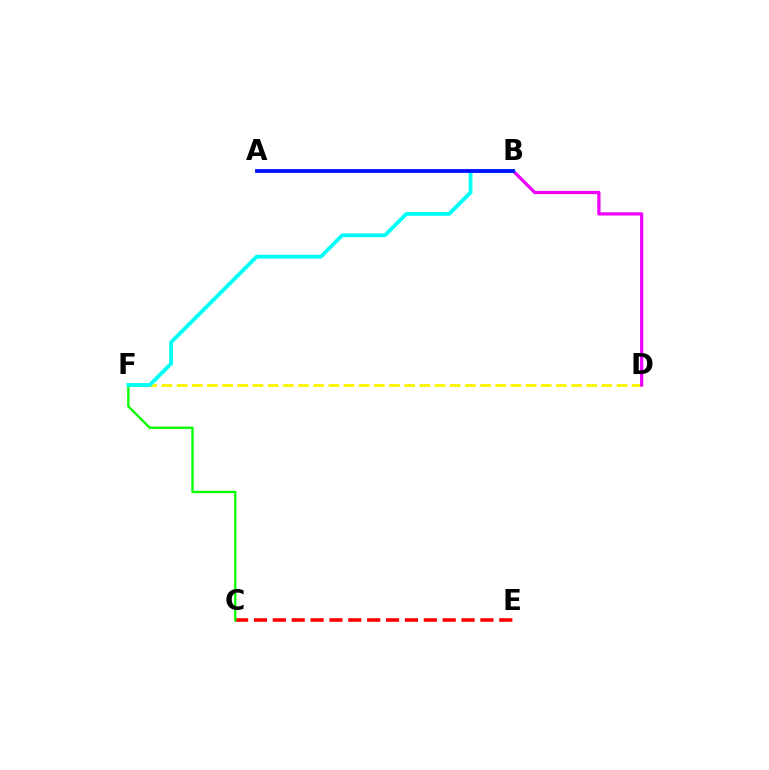{('C', 'E'): [{'color': '#ff0000', 'line_style': 'dashed', 'thickness': 2.56}], ('D', 'F'): [{'color': '#fcf500', 'line_style': 'dashed', 'thickness': 2.06}], ('C', 'F'): [{'color': '#08ff00', 'line_style': 'solid', 'thickness': 1.69}], ('B', 'D'): [{'color': '#ee00ff', 'line_style': 'solid', 'thickness': 2.33}], ('B', 'F'): [{'color': '#00fff6', 'line_style': 'solid', 'thickness': 2.76}], ('A', 'B'): [{'color': '#0010ff', 'line_style': 'solid', 'thickness': 2.74}]}